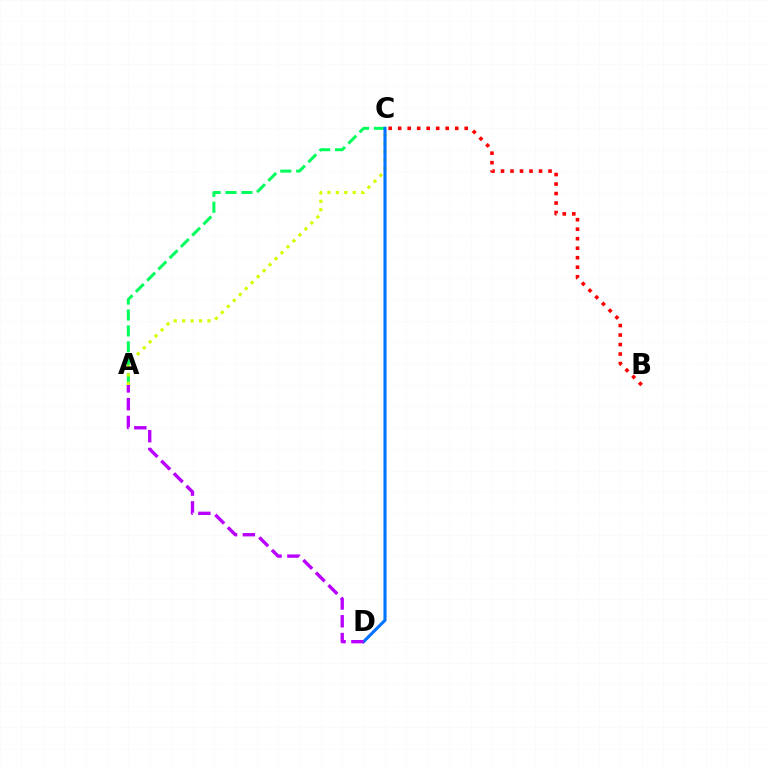{('A', 'C'): [{'color': '#00ff5c', 'line_style': 'dashed', 'thickness': 2.16}, {'color': '#d1ff00', 'line_style': 'dotted', 'thickness': 2.29}], ('C', 'D'): [{'color': '#0074ff', 'line_style': 'solid', 'thickness': 2.23}], ('B', 'C'): [{'color': '#ff0000', 'line_style': 'dotted', 'thickness': 2.58}], ('A', 'D'): [{'color': '#b900ff', 'line_style': 'dashed', 'thickness': 2.42}]}